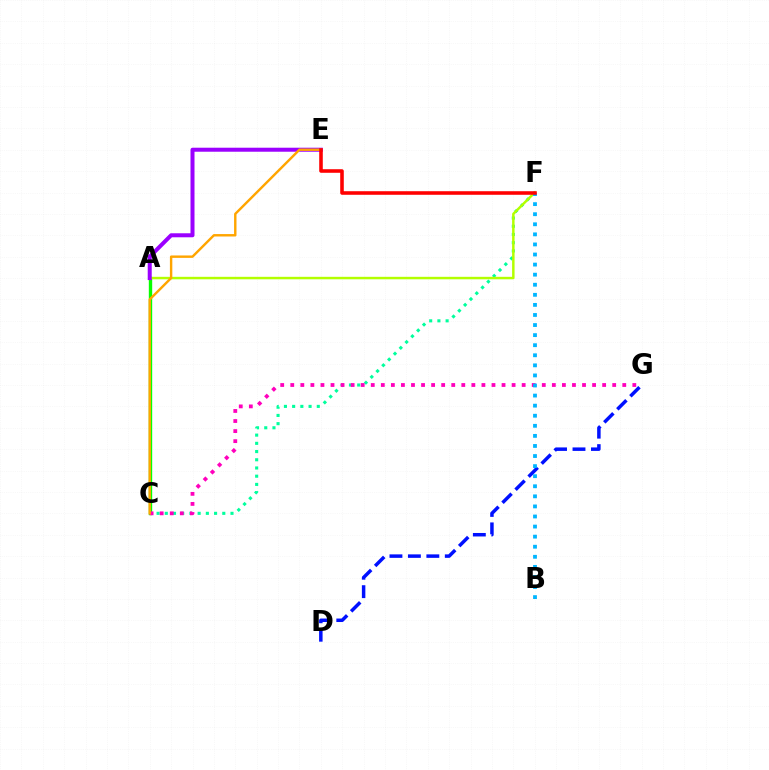{('A', 'C'): [{'color': '#08ff00', 'line_style': 'solid', 'thickness': 2.43}], ('C', 'F'): [{'color': '#00ff9d', 'line_style': 'dotted', 'thickness': 2.23}], ('D', 'G'): [{'color': '#0010ff', 'line_style': 'dashed', 'thickness': 2.51}], ('A', 'F'): [{'color': '#b3ff00', 'line_style': 'solid', 'thickness': 1.78}], ('C', 'G'): [{'color': '#ff00bd', 'line_style': 'dotted', 'thickness': 2.73}], ('A', 'E'): [{'color': '#9b00ff', 'line_style': 'solid', 'thickness': 2.89}], ('B', 'F'): [{'color': '#00b5ff', 'line_style': 'dotted', 'thickness': 2.74}], ('C', 'E'): [{'color': '#ffa500', 'line_style': 'solid', 'thickness': 1.74}], ('E', 'F'): [{'color': '#ff0000', 'line_style': 'solid', 'thickness': 2.57}]}